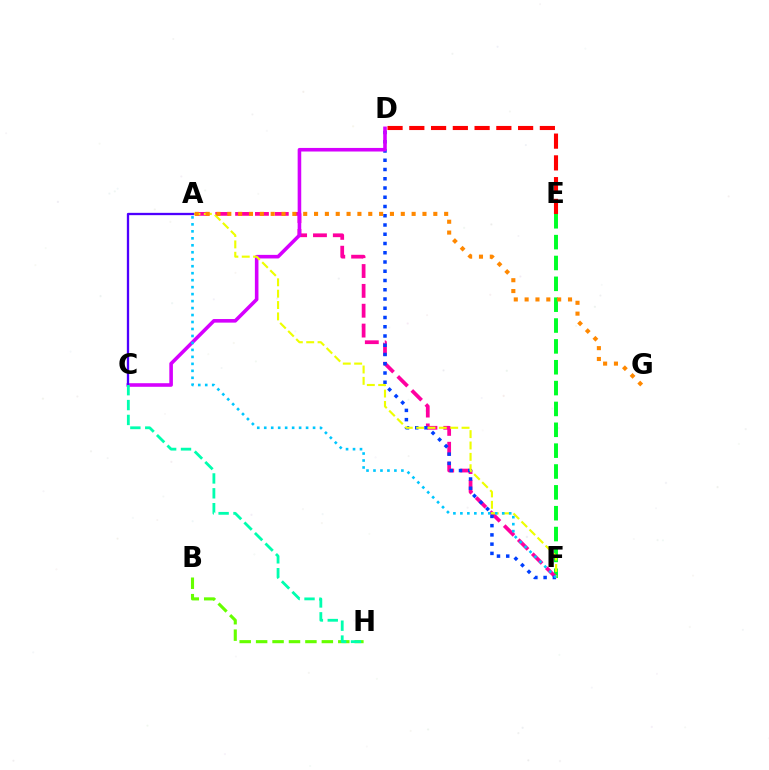{('E', 'F'): [{'color': '#00ff27', 'line_style': 'dashed', 'thickness': 2.83}], ('A', 'F'): [{'color': '#ff00a0', 'line_style': 'dashed', 'thickness': 2.7}, {'color': '#eeff00', 'line_style': 'dashed', 'thickness': 1.54}, {'color': '#00c7ff', 'line_style': 'dotted', 'thickness': 1.89}], ('B', 'H'): [{'color': '#66ff00', 'line_style': 'dashed', 'thickness': 2.23}], ('D', 'F'): [{'color': '#003fff', 'line_style': 'dotted', 'thickness': 2.51}], ('C', 'D'): [{'color': '#d600ff', 'line_style': 'solid', 'thickness': 2.58}], ('D', 'E'): [{'color': '#ff0000', 'line_style': 'dashed', 'thickness': 2.96}], ('A', 'G'): [{'color': '#ff8800', 'line_style': 'dotted', 'thickness': 2.95}], ('A', 'C'): [{'color': '#4f00ff', 'line_style': 'solid', 'thickness': 1.66}], ('C', 'H'): [{'color': '#00ffaf', 'line_style': 'dashed', 'thickness': 2.02}]}